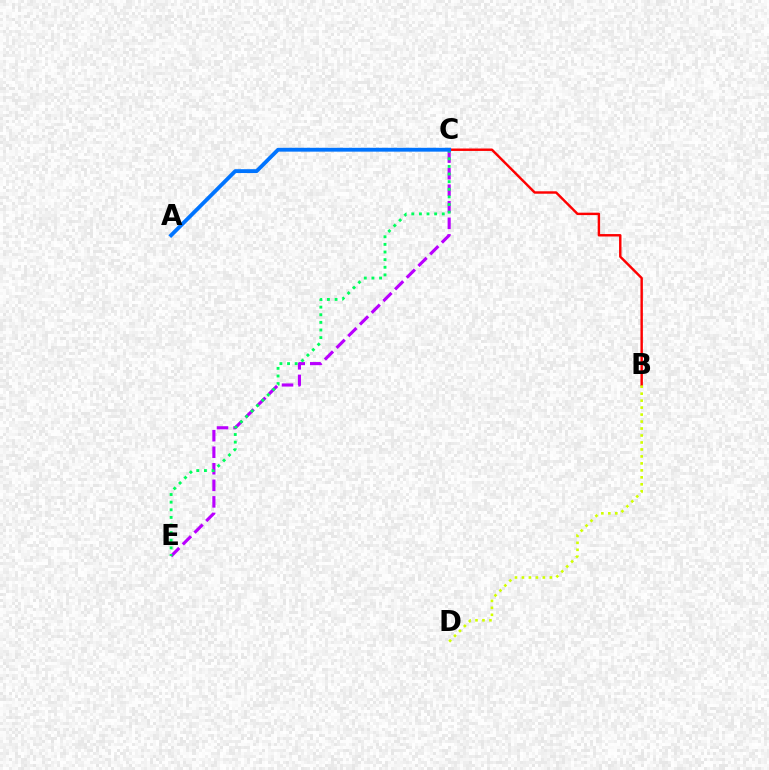{('C', 'E'): [{'color': '#b900ff', 'line_style': 'dashed', 'thickness': 2.25}, {'color': '#00ff5c', 'line_style': 'dotted', 'thickness': 2.07}], ('B', 'C'): [{'color': '#ff0000', 'line_style': 'solid', 'thickness': 1.75}], ('B', 'D'): [{'color': '#d1ff00', 'line_style': 'dotted', 'thickness': 1.89}], ('A', 'C'): [{'color': '#0074ff', 'line_style': 'solid', 'thickness': 2.77}]}